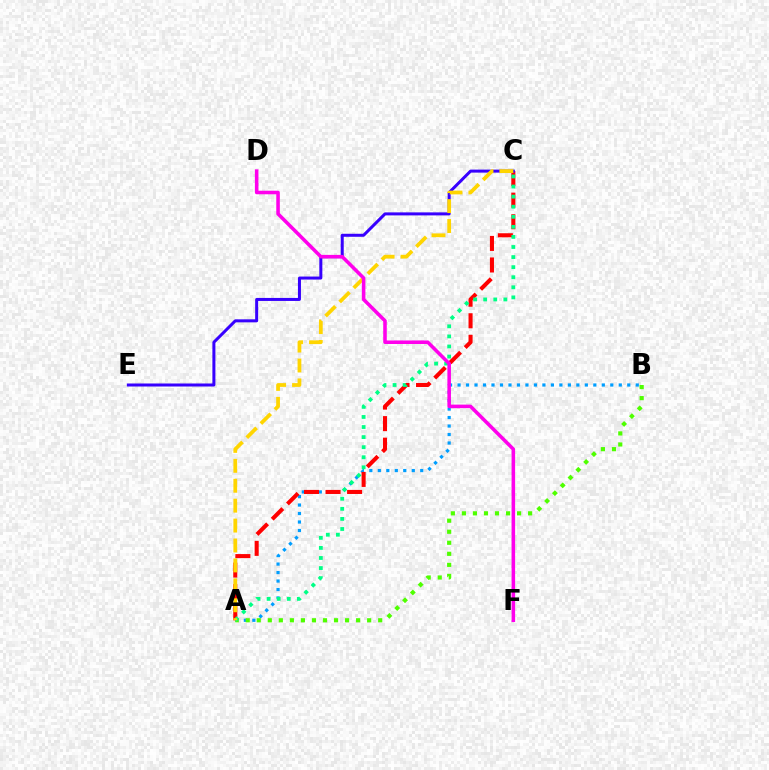{('A', 'B'): [{'color': '#009eff', 'line_style': 'dotted', 'thickness': 2.31}, {'color': '#4fff00', 'line_style': 'dotted', 'thickness': 3.0}], ('A', 'C'): [{'color': '#ff0000', 'line_style': 'dashed', 'thickness': 2.93}, {'color': '#00ff86', 'line_style': 'dotted', 'thickness': 2.74}, {'color': '#ffd500', 'line_style': 'dashed', 'thickness': 2.71}], ('C', 'E'): [{'color': '#3700ff', 'line_style': 'solid', 'thickness': 2.17}], ('D', 'F'): [{'color': '#ff00ed', 'line_style': 'solid', 'thickness': 2.56}]}